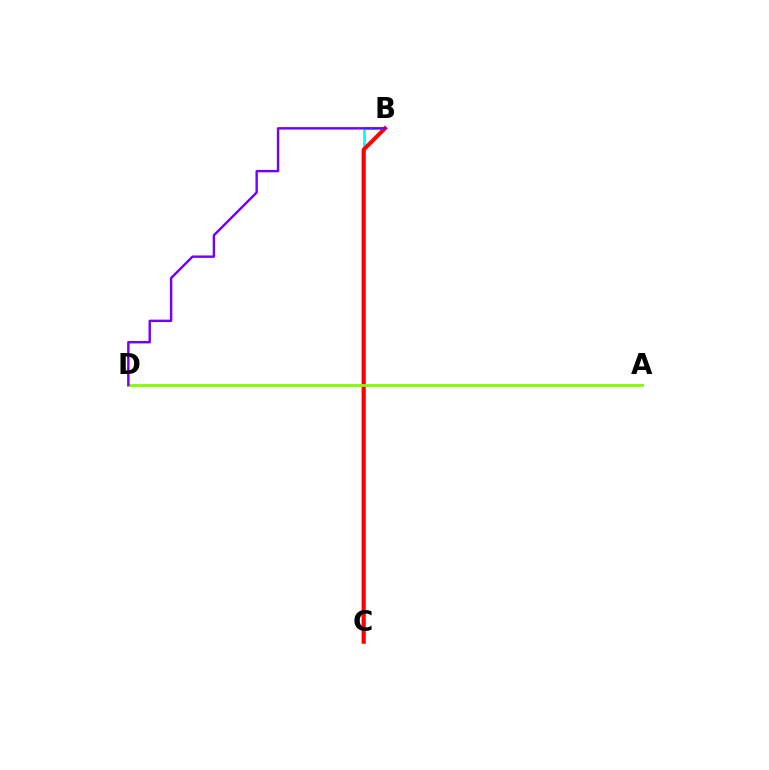{('B', 'C'): [{'color': '#00fff6', 'line_style': 'solid', 'thickness': 2.03}, {'color': '#ff0000', 'line_style': 'solid', 'thickness': 2.9}], ('A', 'D'): [{'color': '#84ff00', 'line_style': 'solid', 'thickness': 2.09}], ('B', 'D'): [{'color': '#7200ff', 'line_style': 'solid', 'thickness': 1.74}]}